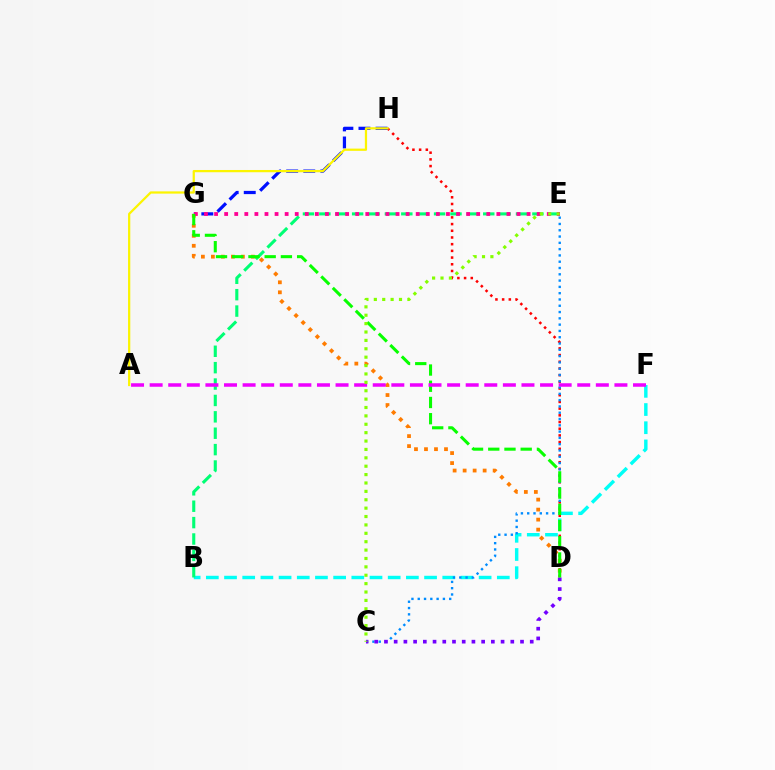{('D', 'H'): [{'color': '#ff0000', 'line_style': 'dotted', 'thickness': 1.82}], ('G', 'H'): [{'color': '#0010ff', 'line_style': 'dashed', 'thickness': 2.32}], ('A', 'H'): [{'color': '#fcf500', 'line_style': 'solid', 'thickness': 1.62}], ('B', 'F'): [{'color': '#00fff6', 'line_style': 'dashed', 'thickness': 2.47}], ('D', 'G'): [{'color': '#ff7c00', 'line_style': 'dotted', 'thickness': 2.72}, {'color': '#08ff00', 'line_style': 'dashed', 'thickness': 2.2}], ('B', 'E'): [{'color': '#00ff74', 'line_style': 'dashed', 'thickness': 2.23}], ('E', 'G'): [{'color': '#ff0094', 'line_style': 'dotted', 'thickness': 2.74}], ('C', 'E'): [{'color': '#008cff', 'line_style': 'dotted', 'thickness': 1.71}, {'color': '#84ff00', 'line_style': 'dotted', 'thickness': 2.28}], ('C', 'D'): [{'color': '#7200ff', 'line_style': 'dotted', 'thickness': 2.64}], ('A', 'F'): [{'color': '#ee00ff', 'line_style': 'dashed', 'thickness': 2.53}]}